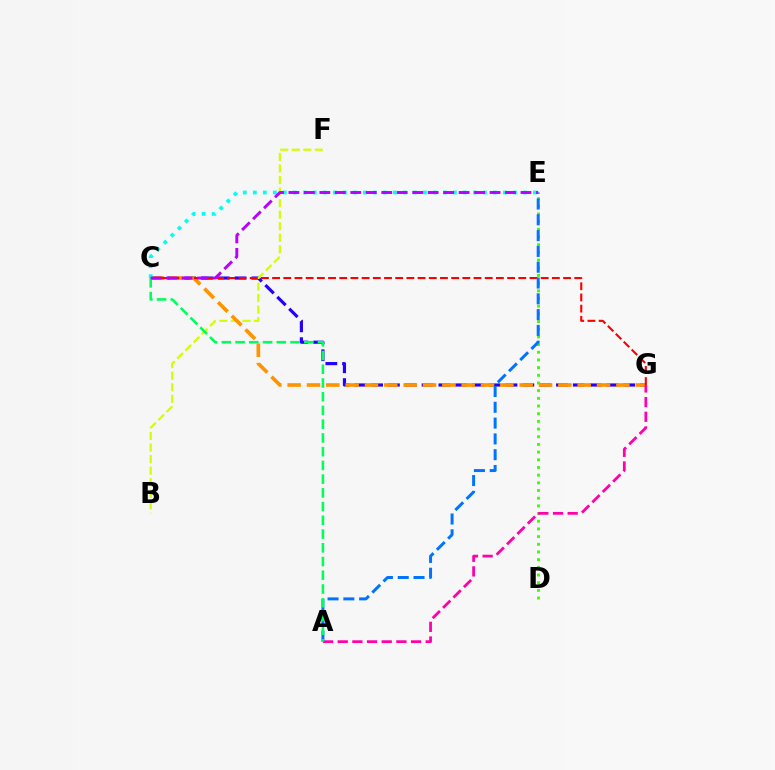{('C', 'G'): [{'color': '#2500ff', 'line_style': 'dashed', 'thickness': 2.28}, {'color': '#ff9400', 'line_style': 'dashed', 'thickness': 2.63}, {'color': '#ff0000', 'line_style': 'dashed', 'thickness': 1.52}], ('B', 'F'): [{'color': '#d1ff00', 'line_style': 'dashed', 'thickness': 1.57}], ('D', 'E'): [{'color': '#3dff00', 'line_style': 'dotted', 'thickness': 2.09}], ('A', 'G'): [{'color': '#ff00ac', 'line_style': 'dashed', 'thickness': 1.99}], ('A', 'E'): [{'color': '#0074ff', 'line_style': 'dashed', 'thickness': 2.15}], ('A', 'C'): [{'color': '#00ff5c', 'line_style': 'dashed', 'thickness': 1.87}], ('C', 'E'): [{'color': '#00fff6', 'line_style': 'dotted', 'thickness': 2.72}, {'color': '#b900ff', 'line_style': 'dashed', 'thickness': 2.1}]}